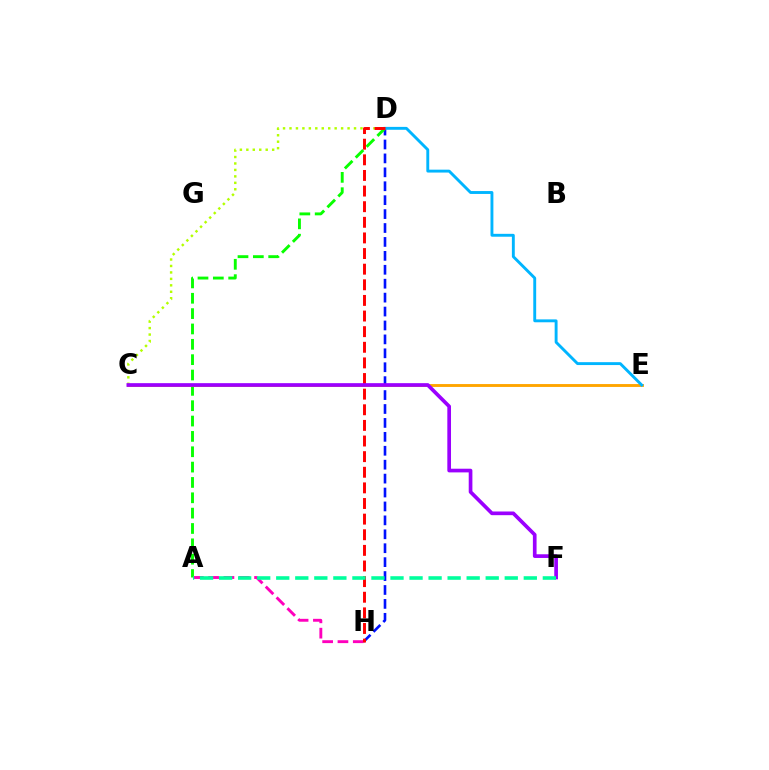{('D', 'H'): [{'color': '#0010ff', 'line_style': 'dashed', 'thickness': 1.89}, {'color': '#ff0000', 'line_style': 'dashed', 'thickness': 2.12}], ('A', 'D'): [{'color': '#08ff00', 'line_style': 'dashed', 'thickness': 2.08}], ('C', 'E'): [{'color': '#ffa500', 'line_style': 'solid', 'thickness': 2.07}], ('D', 'E'): [{'color': '#00b5ff', 'line_style': 'solid', 'thickness': 2.08}], ('A', 'H'): [{'color': '#ff00bd', 'line_style': 'dashed', 'thickness': 2.08}], ('C', 'D'): [{'color': '#b3ff00', 'line_style': 'dotted', 'thickness': 1.75}], ('C', 'F'): [{'color': '#9b00ff', 'line_style': 'solid', 'thickness': 2.65}], ('A', 'F'): [{'color': '#00ff9d', 'line_style': 'dashed', 'thickness': 2.59}]}